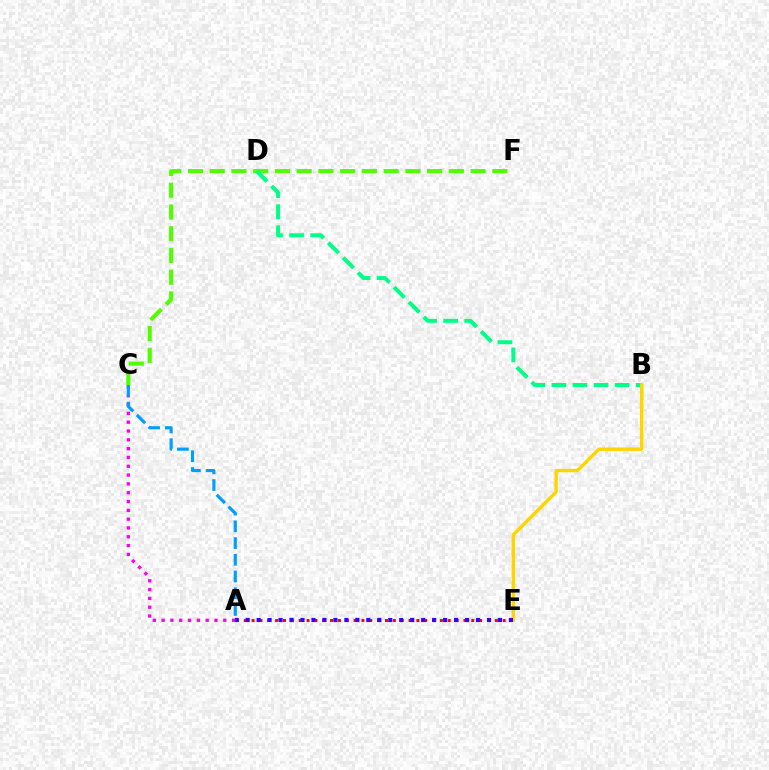{('A', 'E'): [{'color': '#ff0000', 'line_style': 'dotted', 'thickness': 2.13}, {'color': '#3700ff', 'line_style': 'dotted', 'thickness': 2.98}], ('A', 'C'): [{'color': '#ff00ed', 'line_style': 'dotted', 'thickness': 2.39}, {'color': '#009eff', 'line_style': 'dashed', 'thickness': 2.27}], ('C', 'F'): [{'color': '#4fff00', 'line_style': 'dashed', 'thickness': 2.95}], ('B', 'D'): [{'color': '#00ff86', 'line_style': 'dashed', 'thickness': 2.86}], ('B', 'E'): [{'color': '#ffd500', 'line_style': 'solid', 'thickness': 2.47}]}